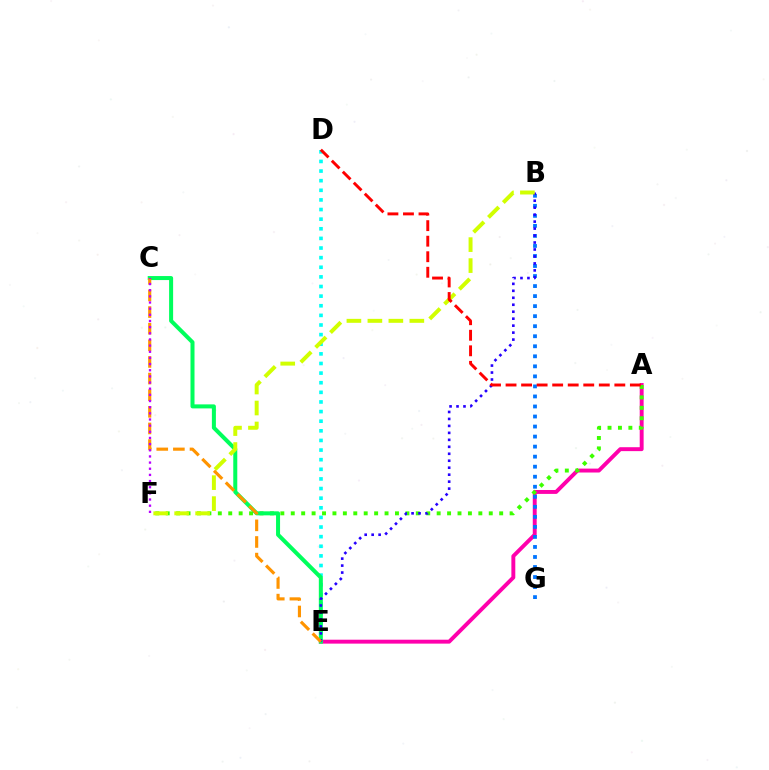{('A', 'E'): [{'color': '#ff00ac', 'line_style': 'solid', 'thickness': 2.82}], ('D', 'E'): [{'color': '#00fff6', 'line_style': 'dotted', 'thickness': 2.61}], ('A', 'F'): [{'color': '#3dff00', 'line_style': 'dotted', 'thickness': 2.83}], ('C', 'E'): [{'color': '#00ff5c', 'line_style': 'solid', 'thickness': 2.89}, {'color': '#ff9400', 'line_style': 'dashed', 'thickness': 2.26}], ('B', 'G'): [{'color': '#0074ff', 'line_style': 'dotted', 'thickness': 2.73}], ('B', 'E'): [{'color': '#2500ff', 'line_style': 'dotted', 'thickness': 1.89}], ('B', 'F'): [{'color': '#d1ff00', 'line_style': 'dashed', 'thickness': 2.85}], ('C', 'F'): [{'color': '#b900ff', 'line_style': 'dotted', 'thickness': 1.67}], ('A', 'D'): [{'color': '#ff0000', 'line_style': 'dashed', 'thickness': 2.11}]}